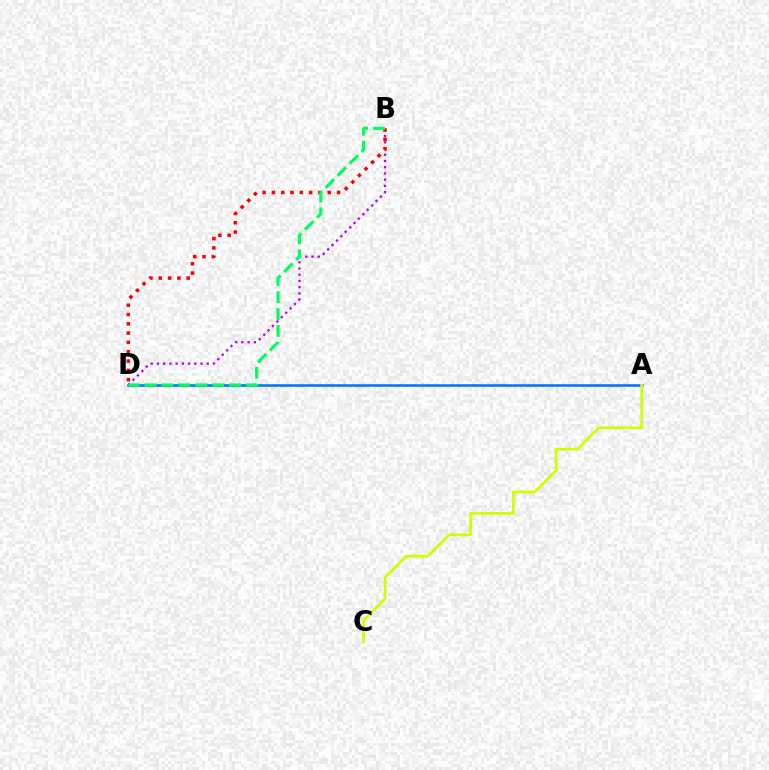{('A', 'D'): [{'color': '#0074ff', 'line_style': 'solid', 'thickness': 1.84}], ('B', 'D'): [{'color': '#b900ff', 'line_style': 'dotted', 'thickness': 1.69}, {'color': '#ff0000', 'line_style': 'dotted', 'thickness': 2.53}, {'color': '#00ff5c', 'line_style': 'dashed', 'thickness': 2.3}], ('A', 'C'): [{'color': '#d1ff00', 'line_style': 'solid', 'thickness': 1.95}]}